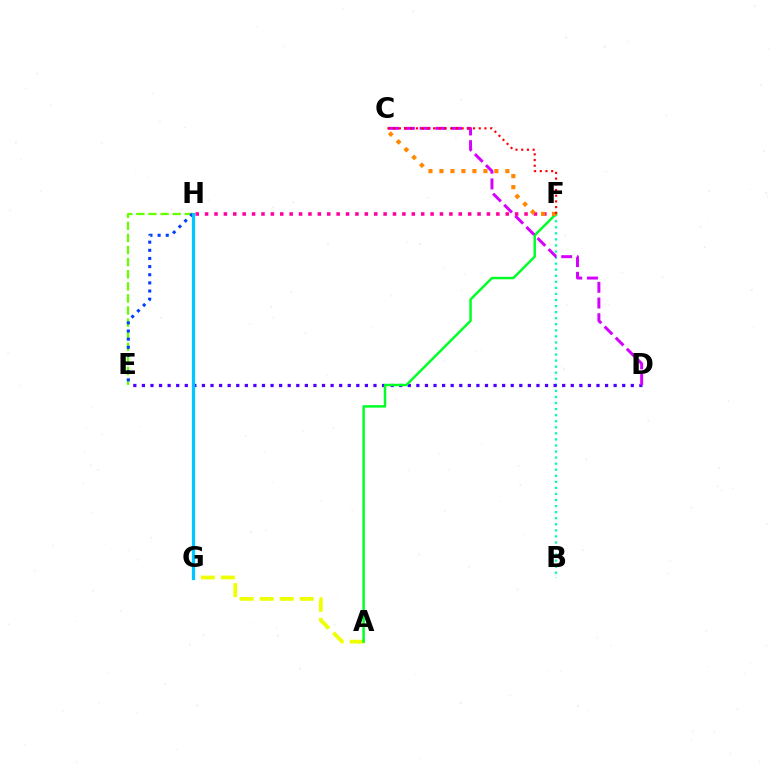{('E', 'H'): [{'color': '#66ff00', 'line_style': 'dashed', 'thickness': 1.64}, {'color': '#003fff', 'line_style': 'dotted', 'thickness': 2.21}], ('B', 'F'): [{'color': '#00ffaf', 'line_style': 'dotted', 'thickness': 1.65}], ('A', 'G'): [{'color': '#eeff00', 'line_style': 'dashed', 'thickness': 2.72}], ('D', 'E'): [{'color': '#4f00ff', 'line_style': 'dotted', 'thickness': 2.33}], ('A', 'F'): [{'color': '#00ff27', 'line_style': 'solid', 'thickness': 1.79}], ('C', 'D'): [{'color': '#d600ff', 'line_style': 'dashed', 'thickness': 2.13}], ('F', 'H'): [{'color': '#ff00a0', 'line_style': 'dotted', 'thickness': 2.55}], ('C', 'F'): [{'color': '#ff8800', 'line_style': 'dotted', 'thickness': 2.99}, {'color': '#ff0000', 'line_style': 'dotted', 'thickness': 1.55}], ('G', 'H'): [{'color': '#00c7ff', 'line_style': 'solid', 'thickness': 2.34}]}